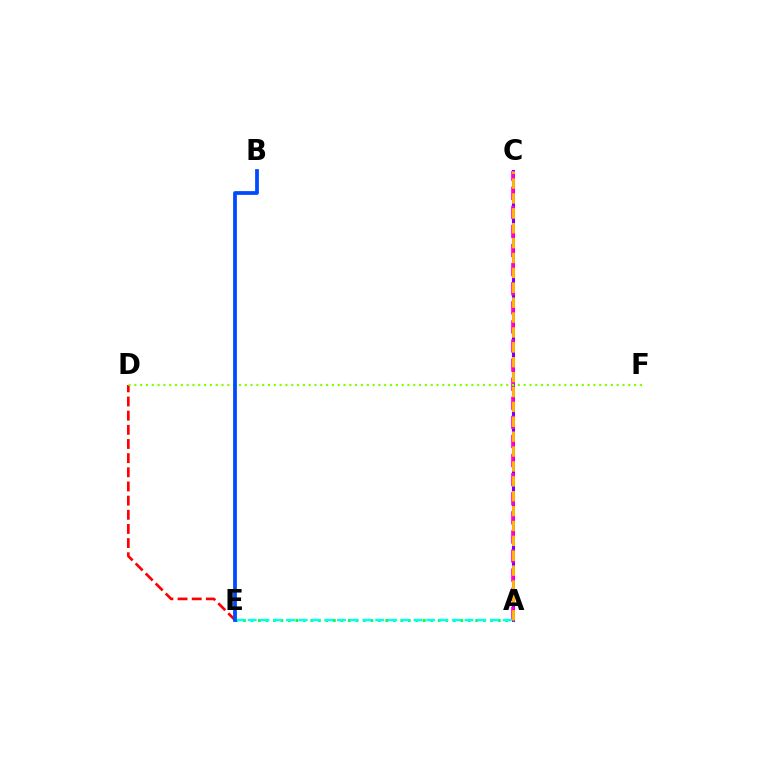{('D', 'E'): [{'color': '#ff0000', 'line_style': 'dashed', 'thickness': 1.92}], ('A', 'C'): [{'color': '#7200ff', 'line_style': 'solid', 'thickness': 2.18}, {'color': '#ff00cf', 'line_style': 'dashed', 'thickness': 2.59}, {'color': '#ffbd00', 'line_style': 'dashed', 'thickness': 2.02}], ('A', 'E'): [{'color': '#00ff39', 'line_style': 'dotted', 'thickness': 2.04}, {'color': '#00fff6', 'line_style': 'dashed', 'thickness': 1.73}], ('D', 'F'): [{'color': '#84ff00', 'line_style': 'dotted', 'thickness': 1.58}], ('B', 'E'): [{'color': '#004bff', 'line_style': 'solid', 'thickness': 2.71}]}